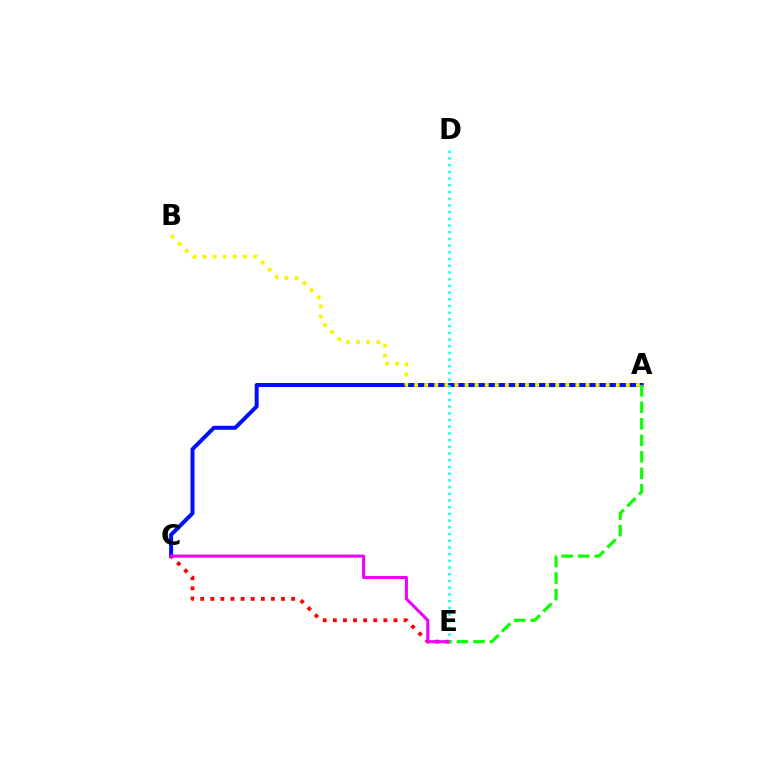{('A', 'C'): [{'color': '#0010ff', 'line_style': 'solid', 'thickness': 2.87}], ('A', 'B'): [{'color': '#fcf500', 'line_style': 'dotted', 'thickness': 2.74}], ('D', 'E'): [{'color': '#00fff6', 'line_style': 'dotted', 'thickness': 1.82}], ('C', 'E'): [{'color': '#ff0000', 'line_style': 'dotted', 'thickness': 2.75}, {'color': '#ee00ff', 'line_style': 'solid', 'thickness': 2.21}], ('A', 'E'): [{'color': '#08ff00', 'line_style': 'dashed', 'thickness': 2.24}]}